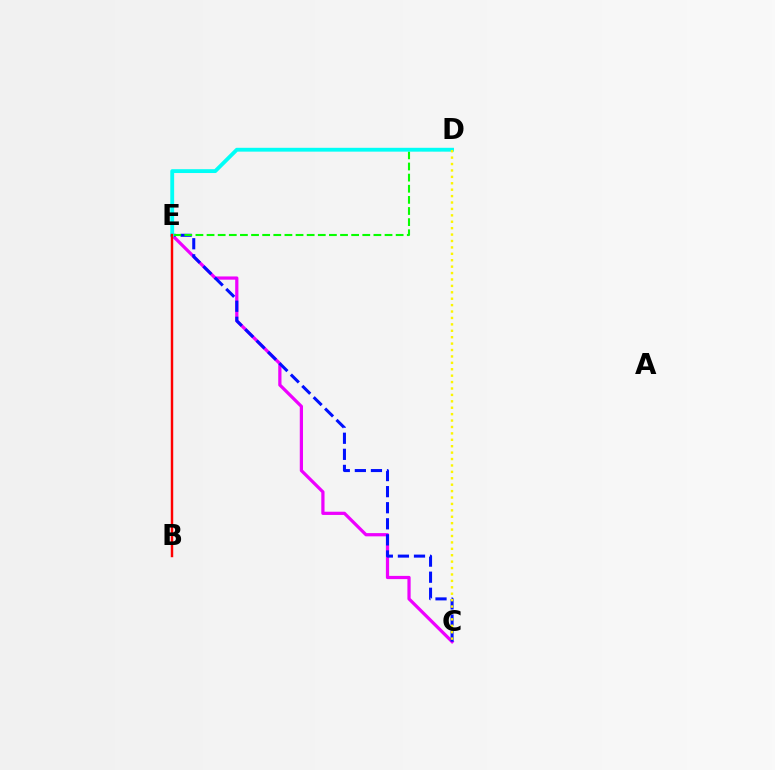{('C', 'E'): [{'color': '#ee00ff', 'line_style': 'solid', 'thickness': 2.32}, {'color': '#0010ff', 'line_style': 'dashed', 'thickness': 2.18}], ('D', 'E'): [{'color': '#08ff00', 'line_style': 'dashed', 'thickness': 1.51}, {'color': '#00fff6', 'line_style': 'solid', 'thickness': 2.76}], ('C', 'D'): [{'color': '#fcf500', 'line_style': 'dotted', 'thickness': 1.74}], ('B', 'E'): [{'color': '#ff0000', 'line_style': 'solid', 'thickness': 1.76}]}